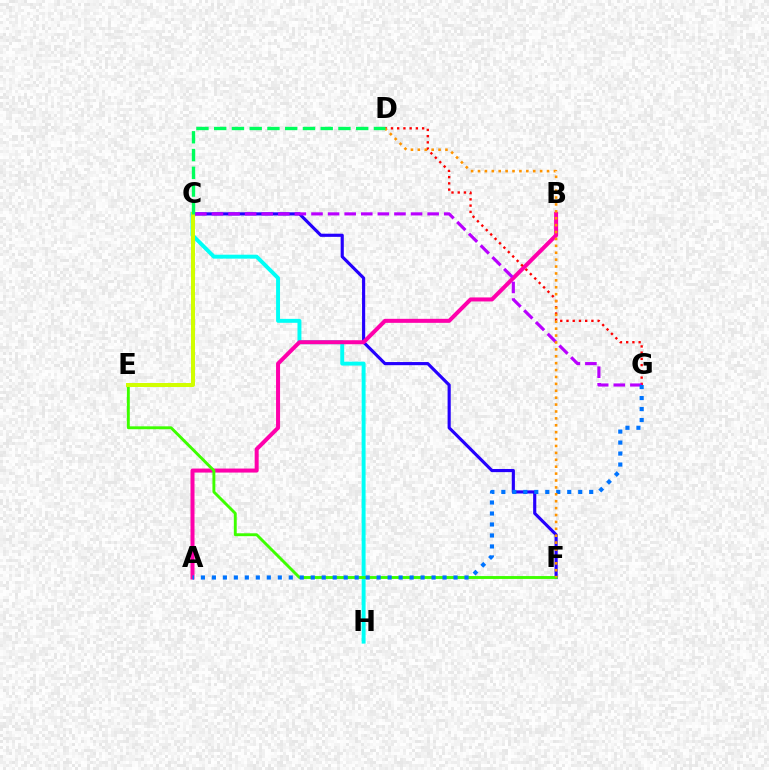{('C', 'H'): [{'color': '#00fff6', 'line_style': 'solid', 'thickness': 2.83}], ('C', 'F'): [{'color': '#2500ff', 'line_style': 'solid', 'thickness': 2.27}], ('A', 'B'): [{'color': '#ff00ac', 'line_style': 'solid', 'thickness': 2.89}], ('E', 'F'): [{'color': '#3dff00', 'line_style': 'solid', 'thickness': 2.08}], ('D', 'G'): [{'color': '#ff0000', 'line_style': 'dotted', 'thickness': 1.69}], ('C', 'G'): [{'color': '#b900ff', 'line_style': 'dashed', 'thickness': 2.25}], ('A', 'G'): [{'color': '#0074ff', 'line_style': 'dotted', 'thickness': 2.98}], ('C', 'E'): [{'color': '#d1ff00', 'line_style': 'solid', 'thickness': 2.87}], ('D', 'F'): [{'color': '#ff9400', 'line_style': 'dotted', 'thickness': 1.88}], ('C', 'D'): [{'color': '#00ff5c', 'line_style': 'dashed', 'thickness': 2.41}]}